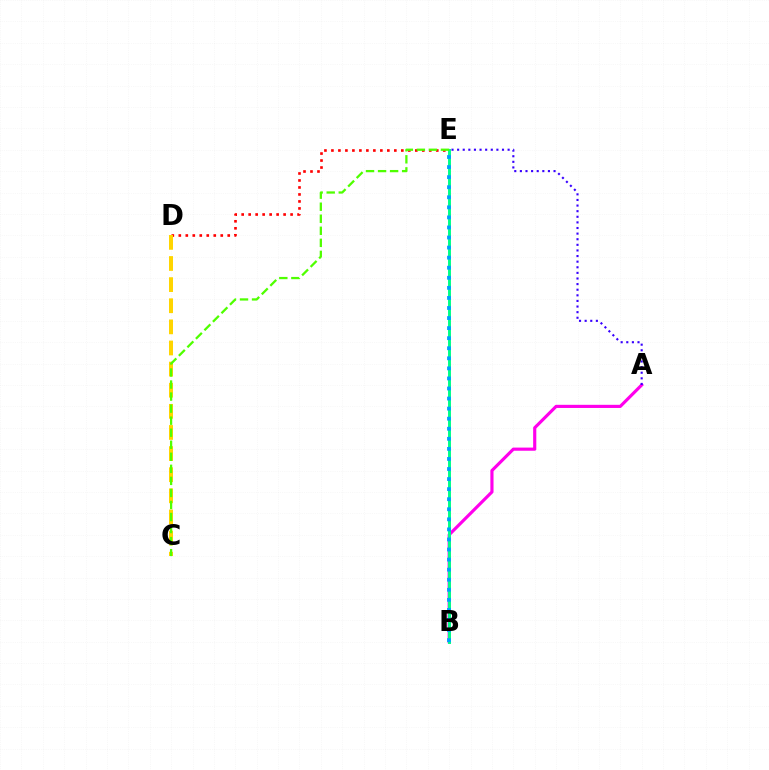{('A', 'B'): [{'color': '#ff00ed', 'line_style': 'solid', 'thickness': 2.27}], ('D', 'E'): [{'color': '#ff0000', 'line_style': 'dotted', 'thickness': 1.9}], ('A', 'E'): [{'color': '#3700ff', 'line_style': 'dotted', 'thickness': 1.52}], ('B', 'E'): [{'color': '#00ff86', 'line_style': 'solid', 'thickness': 2.12}, {'color': '#009eff', 'line_style': 'dotted', 'thickness': 2.73}], ('C', 'D'): [{'color': '#ffd500', 'line_style': 'dashed', 'thickness': 2.87}], ('C', 'E'): [{'color': '#4fff00', 'line_style': 'dashed', 'thickness': 1.64}]}